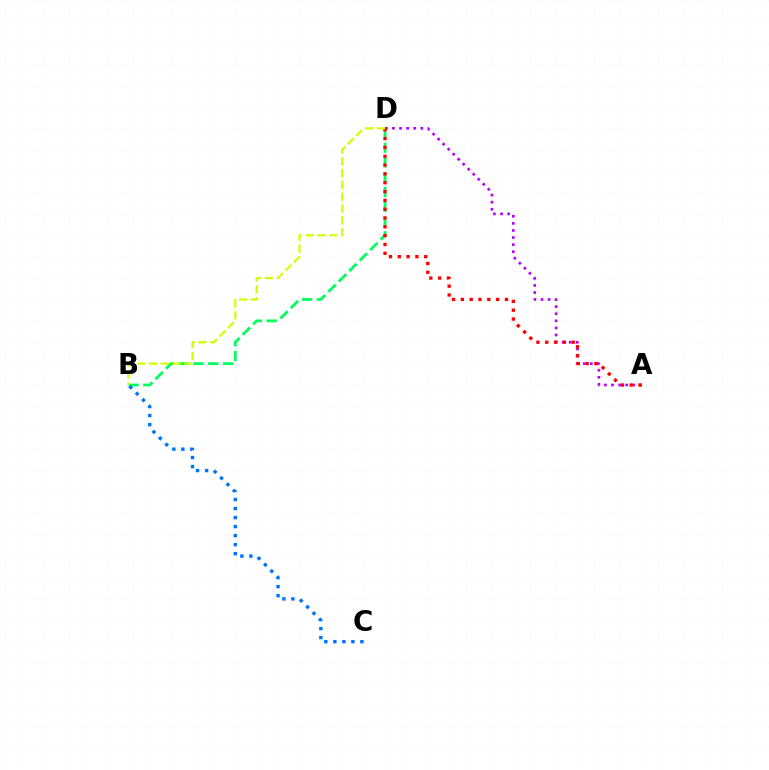{('B', 'D'): [{'color': '#00ff5c', 'line_style': 'dashed', 'thickness': 2.01}, {'color': '#d1ff00', 'line_style': 'dashed', 'thickness': 1.61}], ('B', 'C'): [{'color': '#0074ff', 'line_style': 'dotted', 'thickness': 2.45}], ('A', 'D'): [{'color': '#b900ff', 'line_style': 'dotted', 'thickness': 1.93}, {'color': '#ff0000', 'line_style': 'dotted', 'thickness': 2.4}]}